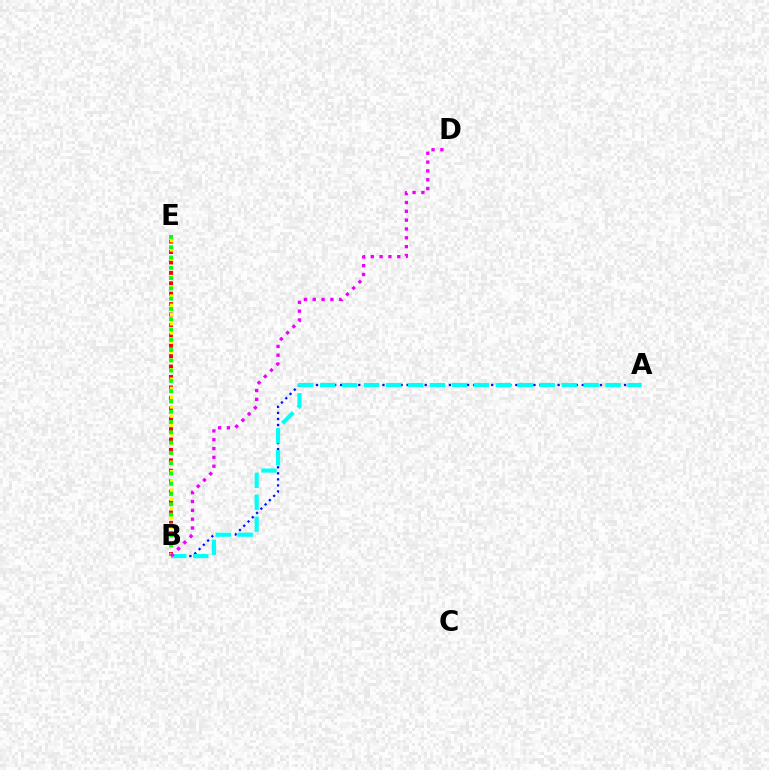{('B', 'E'): [{'color': '#ff0000', 'line_style': 'dotted', 'thickness': 2.83}, {'color': '#fcf500', 'line_style': 'dotted', 'thickness': 2.51}, {'color': '#08ff00', 'line_style': 'dotted', 'thickness': 2.79}], ('A', 'B'): [{'color': '#0010ff', 'line_style': 'dotted', 'thickness': 1.64}, {'color': '#00fff6', 'line_style': 'dashed', 'thickness': 2.98}], ('B', 'D'): [{'color': '#ee00ff', 'line_style': 'dotted', 'thickness': 2.4}]}